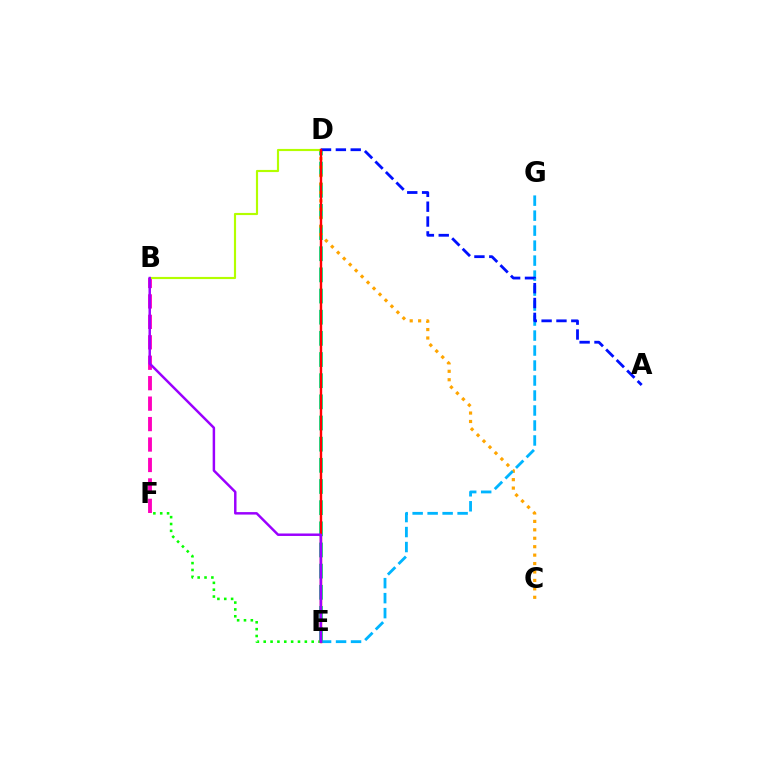{('B', 'F'): [{'color': '#ff00bd', 'line_style': 'dashed', 'thickness': 2.78}], ('D', 'E'): [{'color': '#00ff9d', 'line_style': 'dashed', 'thickness': 2.87}, {'color': '#ff0000', 'line_style': 'solid', 'thickness': 1.73}], ('C', 'D'): [{'color': '#ffa500', 'line_style': 'dotted', 'thickness': 2.29}], ('B', 'D'): [{'color': '#b3ff00', 'line_style': 'solid', 'thickness': 1.55}], ('E', 'F'): [{'color': '#08ff00', 'line_style': 'dotted', 'thickness': 1.86}], ('E', 'G'): [{'color': '#00b5ff', 'line_style': 'dashed', 'thickness': 2.04}], ('A', 'D'): [{'color': '#0010ff', 'line_style': 'dashed', 'thickness': 2.02}], ('B', 'E'): [{'color': '#9b00ff', 'line_style': 'solid', 'thickness': 1.78}]}